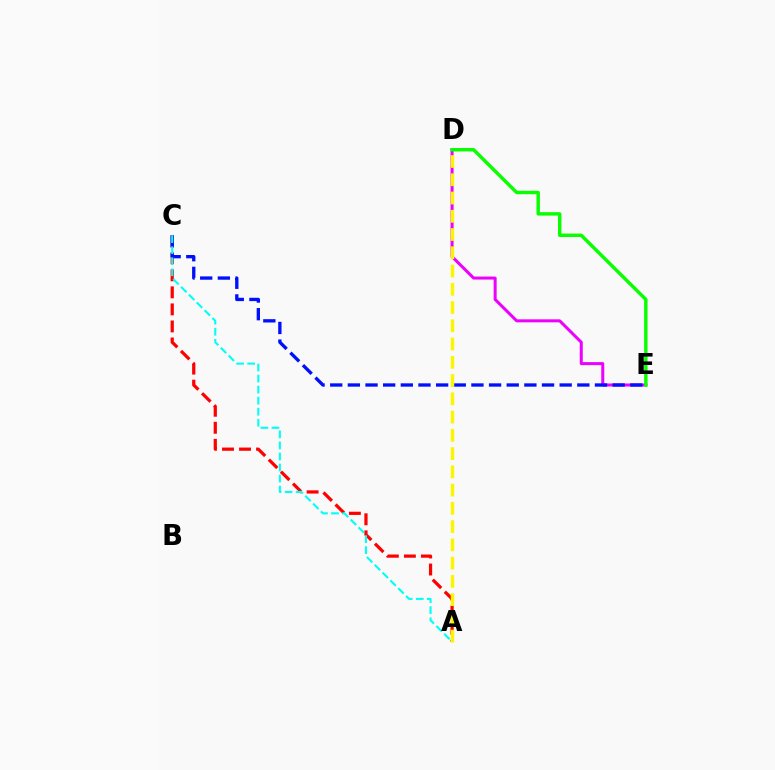{('D', 'E'): [{'color': '#ee00ff', 'line_style': 'solid', 'thickness': 2.17}, {'color': '#08ff00', 'line_style': 'solid', 'thickness': 2.47}], ('A', 'C'): [{'color': '#ff0000', 'line_style': 'dashed', 'thickness': 2.31}, {'color': '#00fff6', 'line_style': 'dashed', 'thickness': 1.5}], ('C', 'E'): [{'color': '#0010ff', 'line_style': 'dashed', 'thickness': 2.4}], ('A', 'D'): [{'color': '#fcf500', 'line_style': 'dashed', 'thickness': 2.48}]}